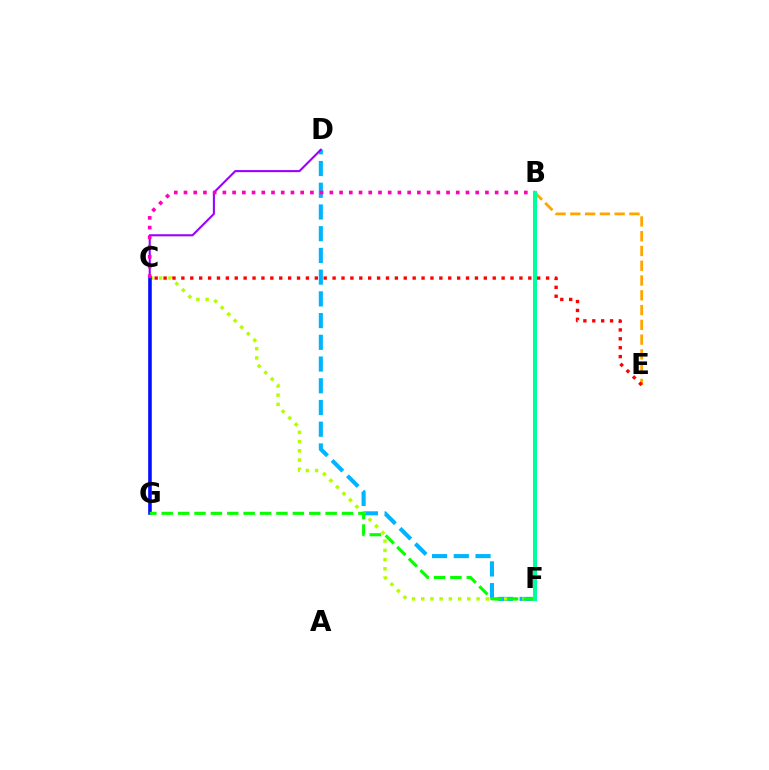{('D', 'F'): [{'color': '#00b5ff', 'line_style': 'dashed', 'thickness': 2.95}], ('B', 'E'): [{'color': '#ffa500', 'line_style': 'dashed', 'thickness': 2.01}], ('C', 'F'): [{'color': '#b3ff00', 'line_style': 'dotted', 'thickness': 2.5}], ('D', 'G'): [{'color': '#9b00ff', 'line_style': 'solid', 'thickness': 1.5}], ('C', 'G'): [{'color': '#0010ff', 'line_style': 'solid', 'thickness': 2.54}], ('F', 'G'): [{'color': '#08ff00', 'line_style': 'dashed', 'thickness': 2.23}], ('B', 'C'): [{'color': '#ff00bd', 'line_style': 'dotted', 'thickness': 2.64}], ('B', 'F'): [{'color': '#00ff9d', 'line_style': 'solid', 'thickness': 2.93}], ('C', 'E'): [{'color': '#ff0000', 'line_style': 'dotted', 'thickness': 2.42}]}